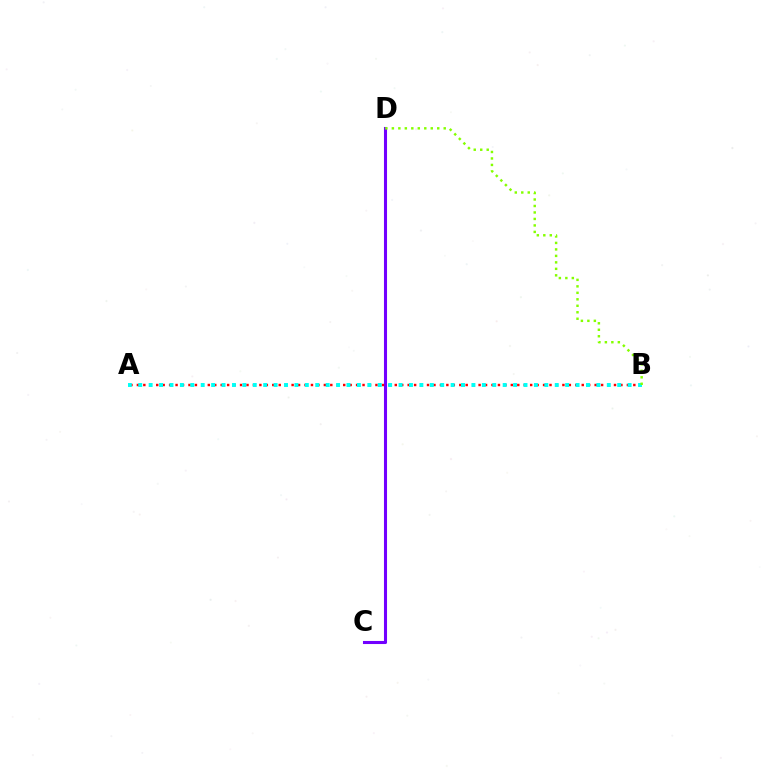{('C', 'D'): [{'color': '#7200ff', 'line_style': 'solid', 'thickness': 2.21}], ('A', 'B'): [{'color': '#ff0000', 'line_style': 'dotted', 'thickness': 1.75}, {'color': '#00fff6', 'line_style': 'dotted', 'thickness': 2.83}], ('B', 'D'): [{'color': '#84ff00', 'line_style': 'dotted', 'thickness': 1.76}]}